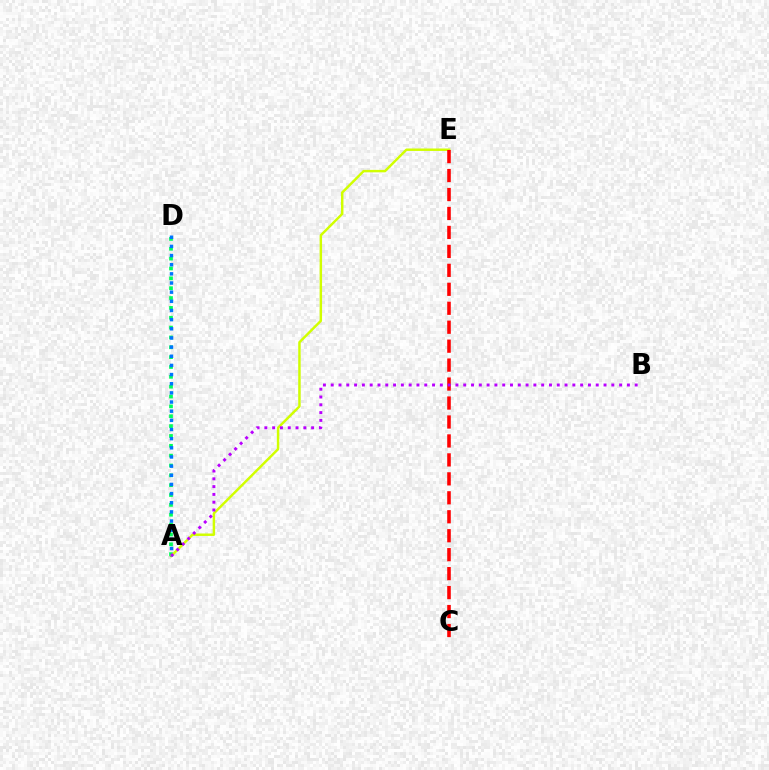{('A', 'D'): [{'color': '#00ff5c', 'line_style': 'dotted', 'thickness': 2.68}, {'color': '#0074ff', 'line_style': 'dotted', 'thickness': 2.49}], ('A', 'E'): [{'color': '#d1ff00', 'line_style': 'solid', 'thickness': 1.76}], ('C', 'E'): [{'color': '#ff0000', 'line_style': 'dashed', 'thickness': 2.58}], ('A', 'B'): [{'color': '#b900ff', 'line_style': 'dotted', 'thickness': 2.12}]}